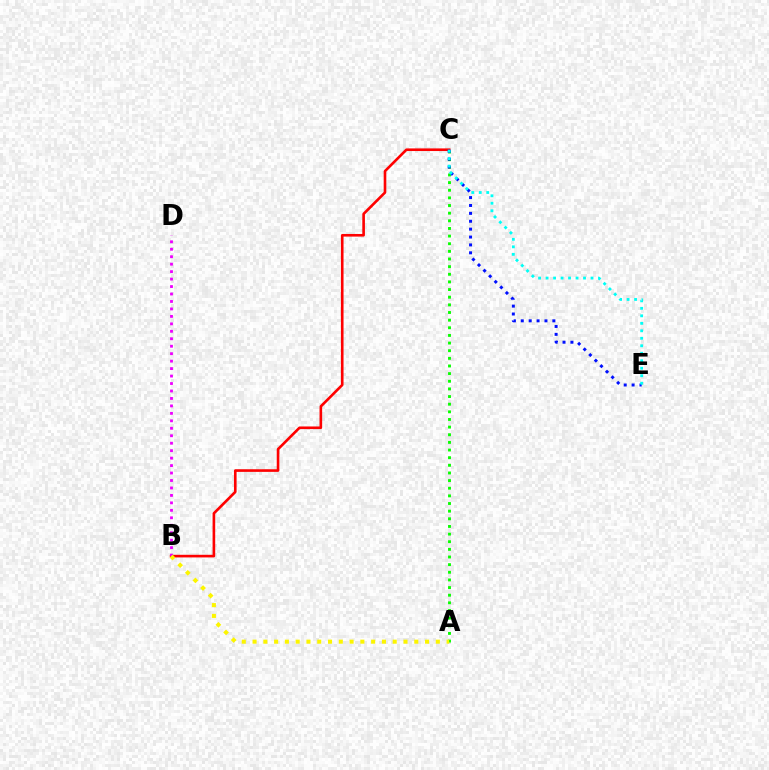{('B', 'C'): [{'color': '#ff0000', 'line_style': 'solid', 'thickness': 1.89}], ('A', 'C'): [{'color': '#08ff00', 'line_style': 'dotted', 'thickness': 2.08}], ('B', 'D'): [{'color': '#ee00ff', 'line_style': 'dotted', 'thickness': 2.03}], ('C', 'E'): [{'color': '#0010ff', 'line_style': 'dotted', 'thickness': 2.14}, {'color': '#00fff6', 'line_style': 'dotted', 'thickness': 2.03}], ('A', 'B'): [{'color': '#fcf500', 'line_style': 'dotted', 'thickness': 2.93}]}